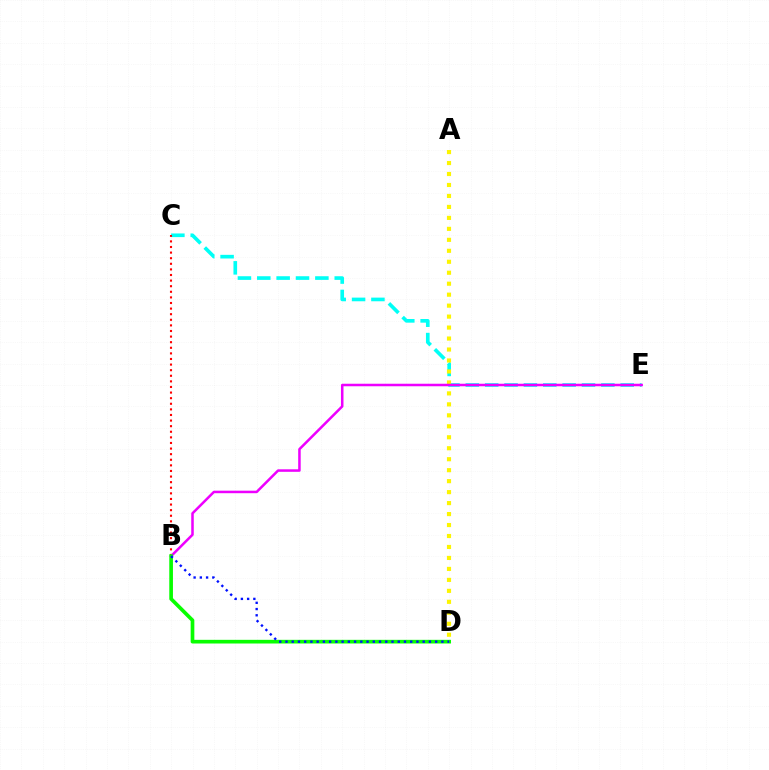{('C', 'E'): [{'color': '#00fff6', 'line_style': 'dashed', 'thickness': 2.63}], ('B', 'C'): [{'color': '#ff0000', 'line_style': 'dotted', 'thickness': 1.52}], ('A', 'D'): [{'color': '#fcf500', 'line_style': 'dotted', 'thickness': 2.98}], ('B', 'E'): [{'color': '#ee00ff', 'line_style': 'solid', 'thickness': 1.82}], ('B', 'D'): [{'color': '#08ff00', 'line_style': 'solid', 'thickness': 2.65}, {'color': '#0010ff', 'line_style': 'dotted', 'thickness': 1.69}]}